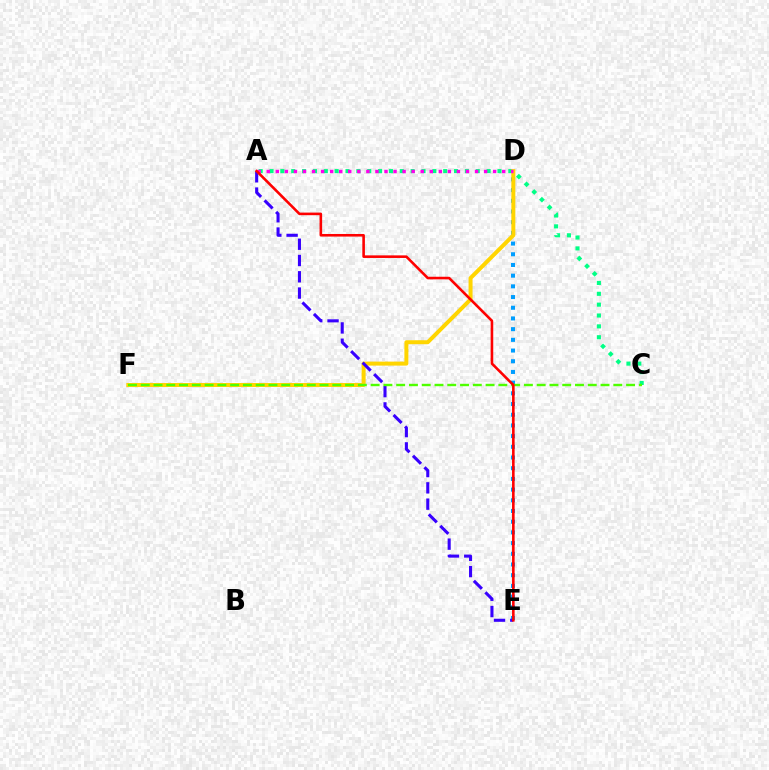{('A', 'C'): [{'color': '#00ff86', 'line_style': 'dotted', 'thickness': 2.95}], ('D', 'E'): [{'color': '#009eff', 'line_style': 'dotted', 'thickness': 2.91}], ('D', 'F'): [{'color': '#ffd500', 'line_style': 'solid', 'thickness': 2.88}], ('A', 'E'): [{'color': '#3700ff', 'line_style': 'dashed', 'thickness': 2.21}, {'color': '#ff0000', 'line_style': 'solid', 'thickness': 1.87}], ('C', 'F'): [{'color': '#4fff00', 'line_style': 'dashed', 'thickness': 1.74}], ('A', 'D'): [{'color': '#ff00ed', 'line_style': 'dotted', 'thickness': 2.46}]}